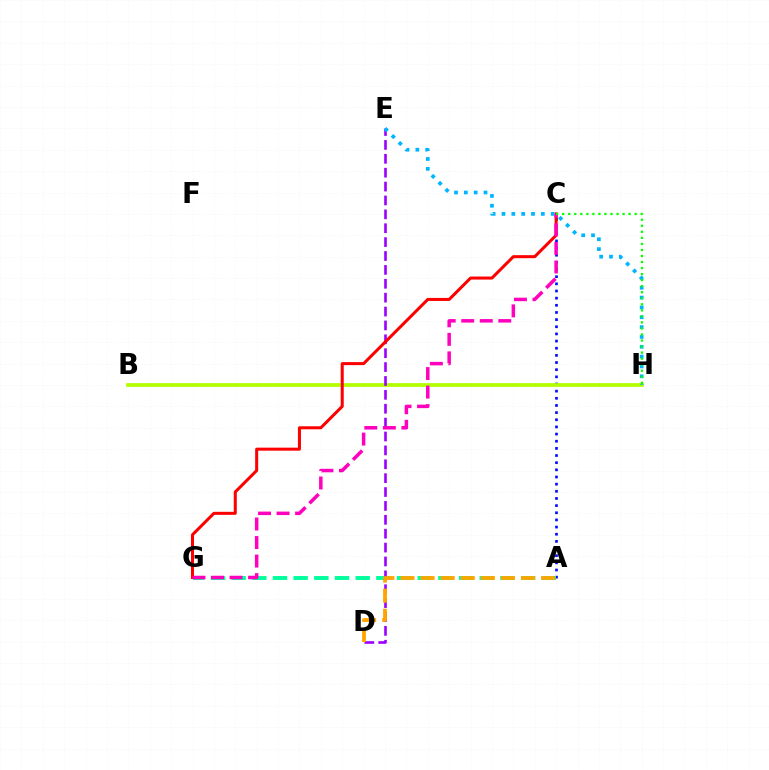{('A', 'C'): [{'color': '#0010ff', 'line_style': 'dotted', 'thickness': 1.94}], ('B', 'H'): [{'color': '#b3ff00', 'line_style': 'solid', 'thickness': 2.71}], ('A', 'G'): [{'color': '#00ff9d', 'line_style': 'dashed', 'thickness': 2.81}], ('D', 'E'): [{'color': '#9b00ff', 'line_style': 'dashed', 'thickness': 1.89}], ('A', 'D'): [{'color': '#ffa500', 'line_style': 'dashed', 'thickness': 2.73}], ('C', 'G'): [{'color': '#ff0000', 'line_style': 'solid', 'thickness': 2.18}, {'color': '#ff00bd', 'line_style': 'dashed', 'thickness': 2.52}], ('E', 'H'): [{'color': '#00b5ff', 'line_style': 'dotted', 'thickness': 2.67}], ('C', 'H'): [{'color': '#08ff00', 'line_style': 'dotted', 'thickness': 1.64}]}